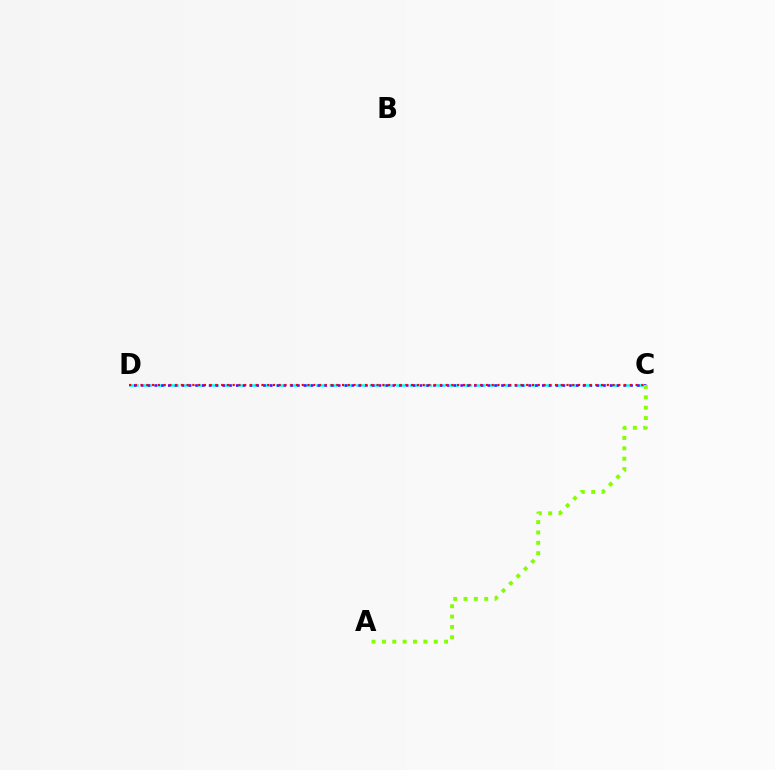{('C', 'D'): [{'color': '#00fff6', 'line_style': 'dashed', 'thickness': 1.81}, {'color': '#7200ff', 'line_style': 'dotted', 'thickness': 1.85}, {'color': '#ff0000', 'line_style': 'dotted', 'thickness': 1.56}], ('A', 'C'): [{'color': '#84ff00', 'line_style': 'dotted', 'thickness': 2.82}]}